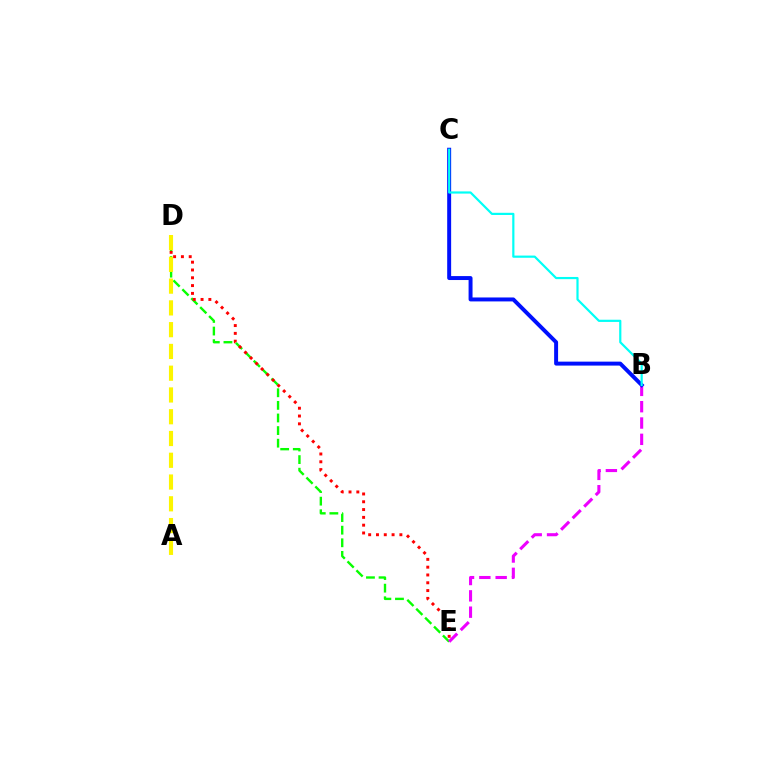{('D', 'E'): [{'color': '#08ff00', 'line_style': 'dashed', 'thickness': 1.71}, {'color': '#ff0000', 'line_style': 'dotted', 'thickness': 2.12}], ('B', 'E'): [{'color': '#ee00ff', 'line_style': 'dashed', 'thickness': 2.22}], ('B', 'C'): [{'color': '#0010ff', 'line_style': 'solid', 'thickness': 2.84}, {'color': '#00fff6', 'line_style': 'solid', 'thickness': 1.58}], ('A', 'D'): [{'color': '#fcf500', 'line_style': 'dashed', 'thickness': 2.96}]}